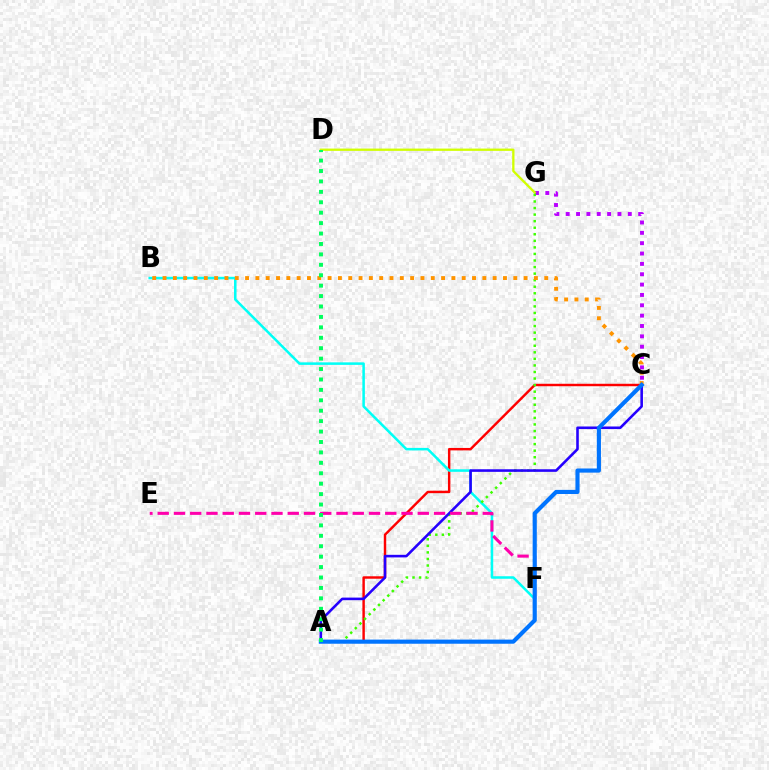{('A', 'C'): [{'color': '#ff0000', 'line_style': 'solid', 'thickness': 1.76}, {'color': '#2500ff', 'line_style': 'solid', 'thickness': 1.86}, {'color': '#0074ff', 'line_style': 'solid', 'thickness': 2.98}], ('B', 'F'): [{'color': '#00fff6', 'line_style': 'solid', 'thickness': 1.82}], ('C', 'G'): [{'color': '#b900ff', 'line_style': 'dotted', 'thickness': 2.81}], ('D', 'G'): [{'color': '#d1ff00', 'line_style': 'solid', 'thickness': 1.66}], ('A', 'G'): [{'color': '#3dff00', 'line_style': 'dotted', 'thickness': 1.78}], ('B', 'C'): [{'color': '#ff9400', 'line_style': 'dotted', 'thickness': 2.8}], ('E', 'F'): [{'color': '#ff00ac', 'line_style': 'dashed', 'thickness': 2.21}], ('A', 'D'): [{'color': '#00ff5c', 'line_style': 'dotted', 'thickness': 2.83}]}